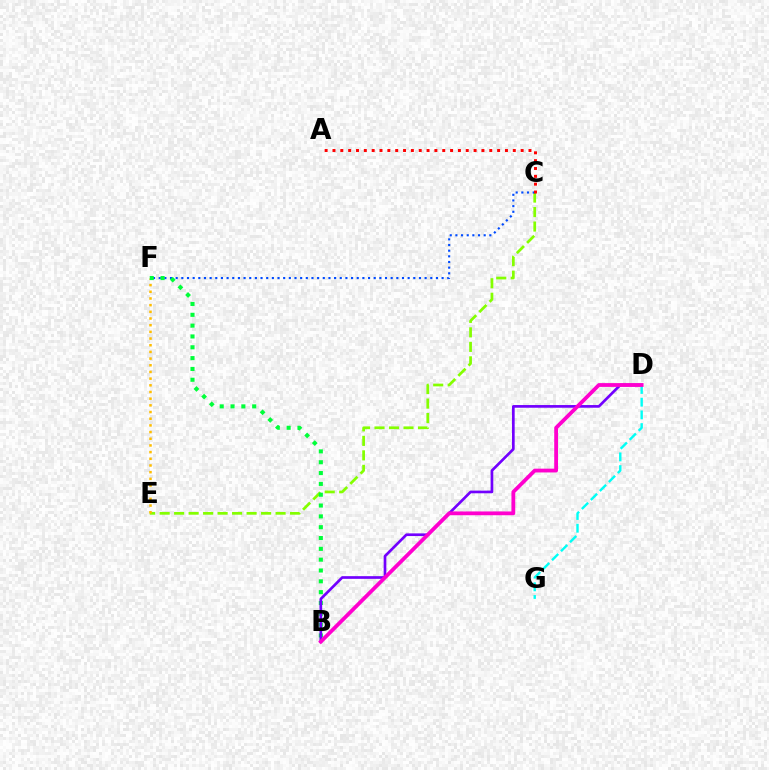{('C', 'E'): [{'color': '#84ff00', 'line_style': 'dashed', 'thickness': 1.97}], ('C', 'F'): [{'color': '#004bff', 'line_style': 'dotted', 'thickness': 1.54}], ('E', 'F'): [{'color': '#ffbd00', 'line_style': 'dotted', 'thickness': 1.82}], ('B', 'F'): [{'color': '#00ff39', 'line_style': 'dotted', 'thickness': 2.94}], ('B', 'D'): [{'color': '#7200ff', 'line_style': 'solid', 'thickness': 1.93}, {'color': '#ff00cf', 'line_style': 'solid', 'thickness': 2.73}], ('D', 'G'): [{'color': '#00fff6', 'line_style': 'dashed', 'thickness': 1.73}], ('A', 'C'): [{'color': '#ff0000', 'line_style': 'dotted', 'thickness': 2.13}]}